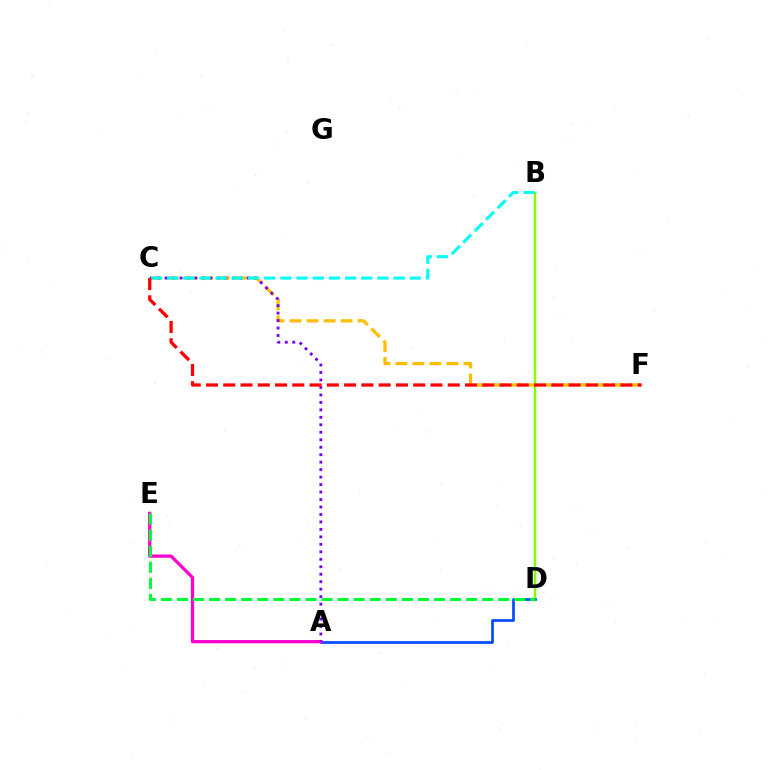{('C', 'F'): [{'color': '#ffbd00', 'line_style': 'dashed', 'thickness': 2.31}, {'color': '#ff0000', 'line_style': 'dashed', 'thickness': 2.35}], ('B', 'D'): [{'color': '#84ff00', 'line_style': 'solid', 'thickness': 1.74}], ('A', 'D'): [{'color': '#004bff', 'line_style': 'solid', 'thickness': 1.95}], ('A', 'E'): [{'color': '#ff00cf', 'line_style': 'solid', 'thickness': 2.34}], ('A', 'C'): [{'color': '#7200ff', 'line_style': 'dotted', 'thickness': 2.03}], ('B', 'C'): [{'color': '#00fff6', 'line_style': 'dashed', 'thickness': 2.2}], ('D', 'E'): [{'color': '#00ff39', 'line_style': 'dashed', 'thickness': 2.18}]}